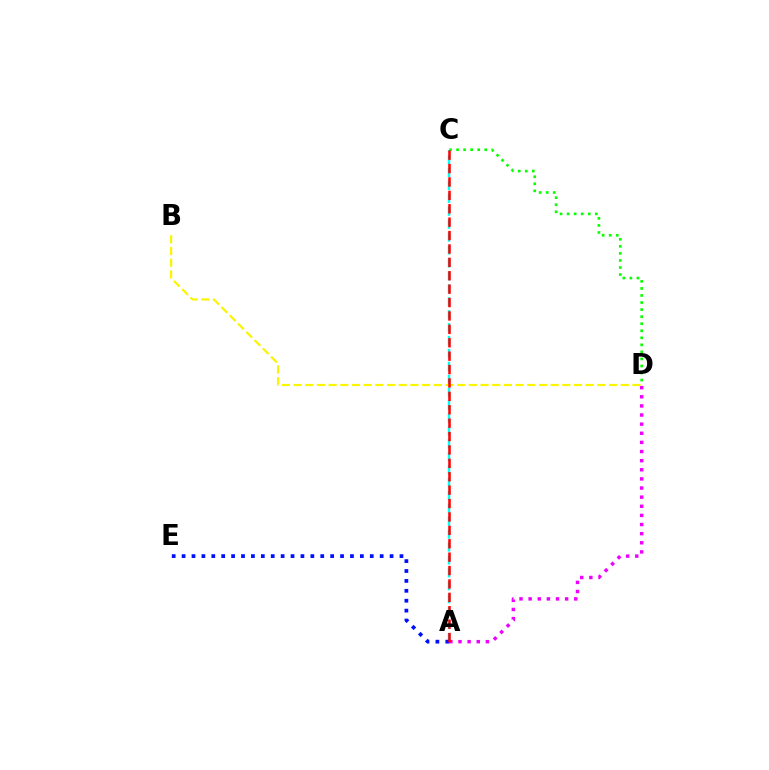{('B', 'D'): [{'color': '#fcf500', 'line_style': 'dashed', 'thickness': 1.59}], ('A', 'C'): [{'color': '#00fff6', 'line_style': 'dashed', 'thickness': 1.75}, {'color': '#ff0000', 'line_style': 'dashed', 'thickness': 1.82}], ('A', 'D'): [{'color': '#ee00ff', 'line_style': 'dotted', 'thickness': 2.48}], ('A', 'E'): [{'color': '#0010ff', 'line_style': 'dotted', 'thickness': 2.69}], ('C', 'D'): [{'color': '#08ff00', 'line_style': 'dotted', 'thickness': 1.92}]}